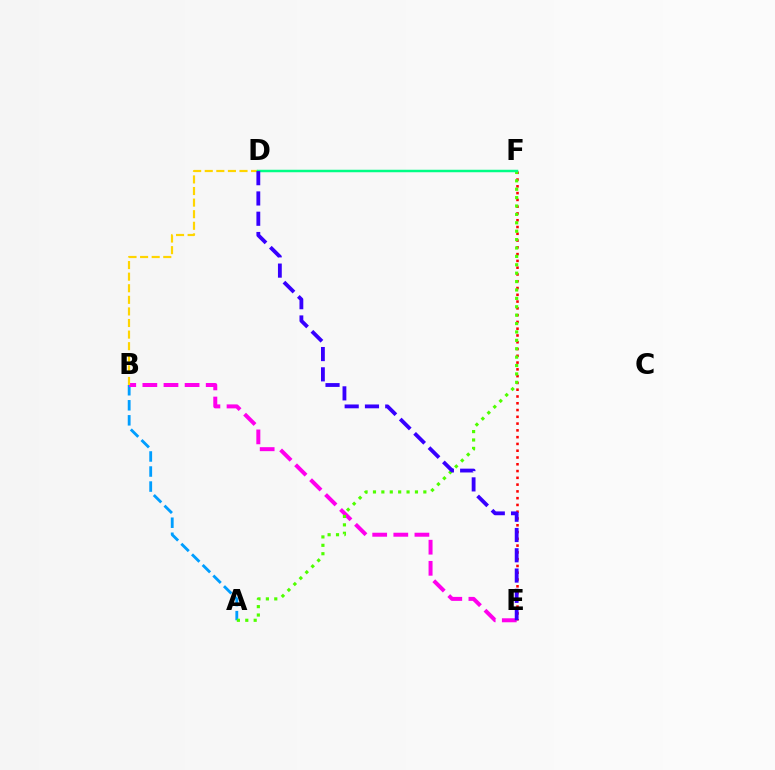{('A', 'B'): [{'color': '#009eff', 'line_style': 'dashed', 'thickness': 2.04}], ('E', 'F'): [{'color': '#ff0000', 'line_style': 'dotted', 'thickness': 1.84}], ('B', 'E'): [{'color': '#ff00ed', 'line_style': 'dashed', 'thickness': 2.87}], ('B', 'D'): [{'color': '#ffd500', 'line_style': 'dashed', 'thickness': 1.57}], ('A', 'F'): [{'color': '#4fff00', 'line_style': 'dotted', 'thickness': 2.28}], ('D', 'F'): [{'color': '#00ff86', 'line_style': 'solid', 'thickness': 1.79}], ('D', 'E'): [{'color': '#3700ff', 'line_style': 'dashed', 'thickness': 2.75}]}